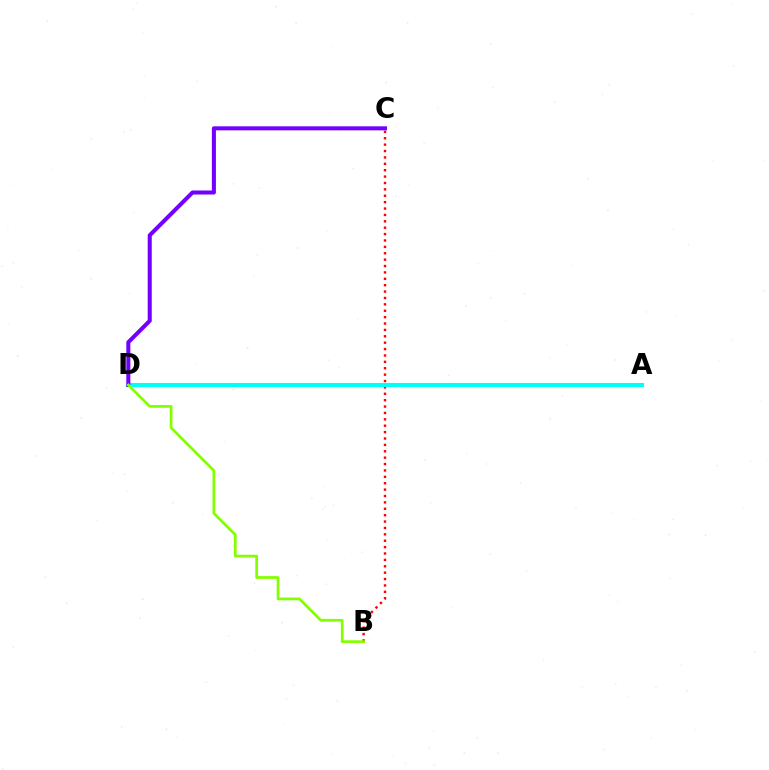{('B', 'C'): [{'color': '#ff0000', 'line_style': 'dotted', 'thickness': 1.74}], ('A', 'D'): [{'color': '#00fff6', 'line_style': 'solid', 'thickness': 2.95}], ('C', 'D'): [{'color': '#7200ff', 'line_style': 'solid', 'thickness': 2.91}], ('B', 'D'): [{'color': '#84ff00', 'line_style': 'solid', 'thickness': 1.97}]}